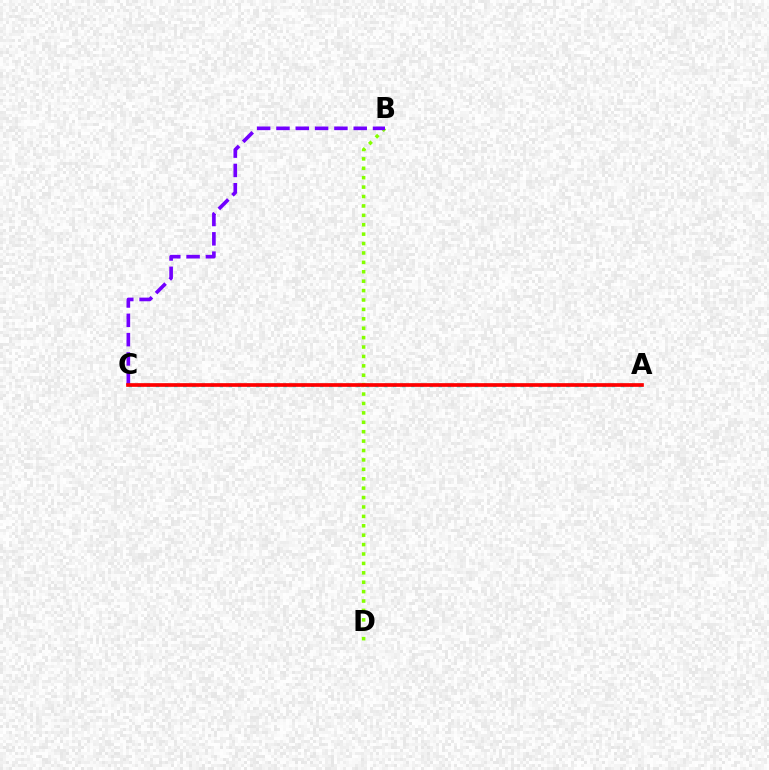{('B', 'D'): [{'color': '#84ff00', 'line_style': 'dotted', 'thickness': 2.56}], ('A', 'C'): [{'color': '#00fff6', 'line_style': 'dotted', 'thickness': 2.48}, {'color': '#ff0000', 'line_style': 'solid', 'thickness': 2.65}], ('B', 'C'): [{'color': '#7200ff', 'line_style': 'dashed', 'thickness': 2.62}]}